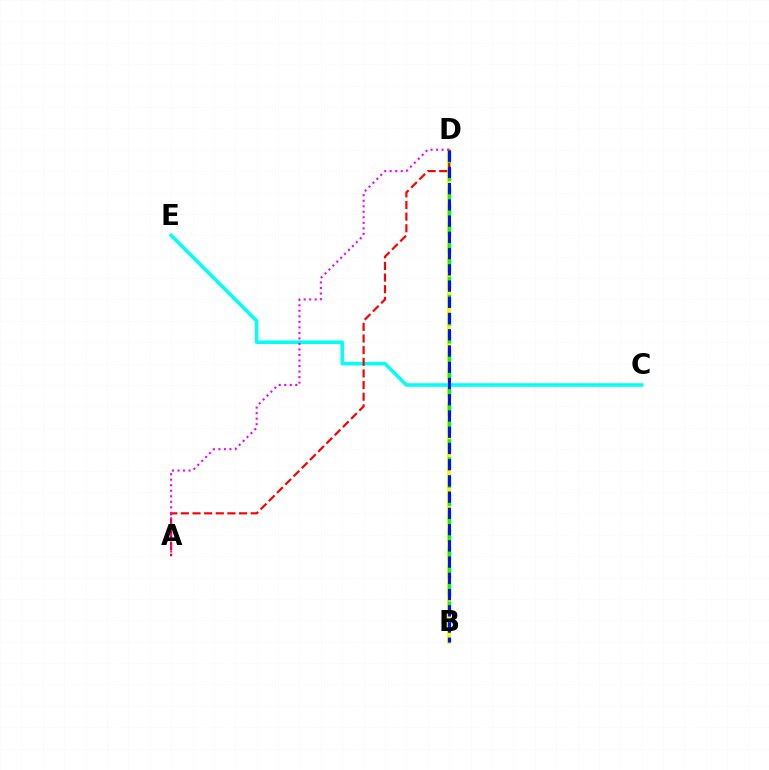{('B', 'D'): [{'color': '#fcf500', 'line_style': 'solid', 'thickness': 2.74}, {'color': '#08ff00', 'line_style': 'dashed', 'thickness': 2.45}, {'color': '#0010ff', 'line_style': 'dashed', 'thickness': 2.21}], ('C', 'E'): [{'color': '#00fff6', 'line_style': 'solid', 'thickness': 2.54}], ('A', 'D'): [{'color': '#ff0000', 'line_style': 'dashed', 'thickness': 1.58}, {'color': '#ee00ff', 'line_style': 'dotted', 'thickness': 1.5}]}